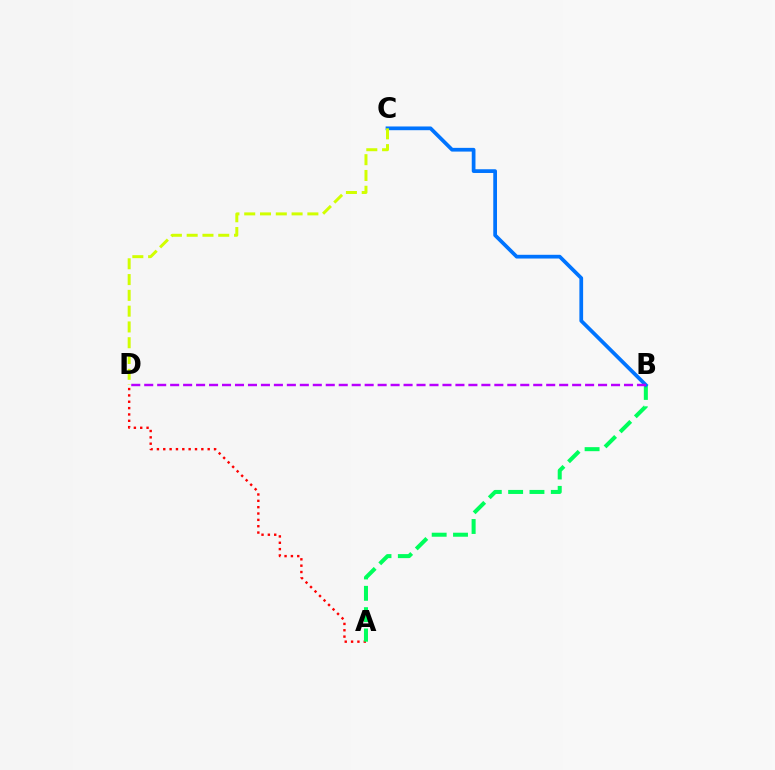{('A', 'D'): [{'color': '#ff0000', 'line_style': 'dotted', 'thickness': 1.72}], ('A', 'B'): [{'color': '#00ff5c', 'line_style': 'dashed', 'thickness': 2.9}], ('B', 'C'): [{'color': '#0074ff', 'line_style': 'solid', 'thickness': 2.69}], ('B', 'D'): [{'color': '#b900ff', 'line_style': 'dashed', 'thickness': 1.76}], ('C', 'D'): [{'color': '#d1ff00', 'line_style': 'dashed', 'thickness': 2.14}]}